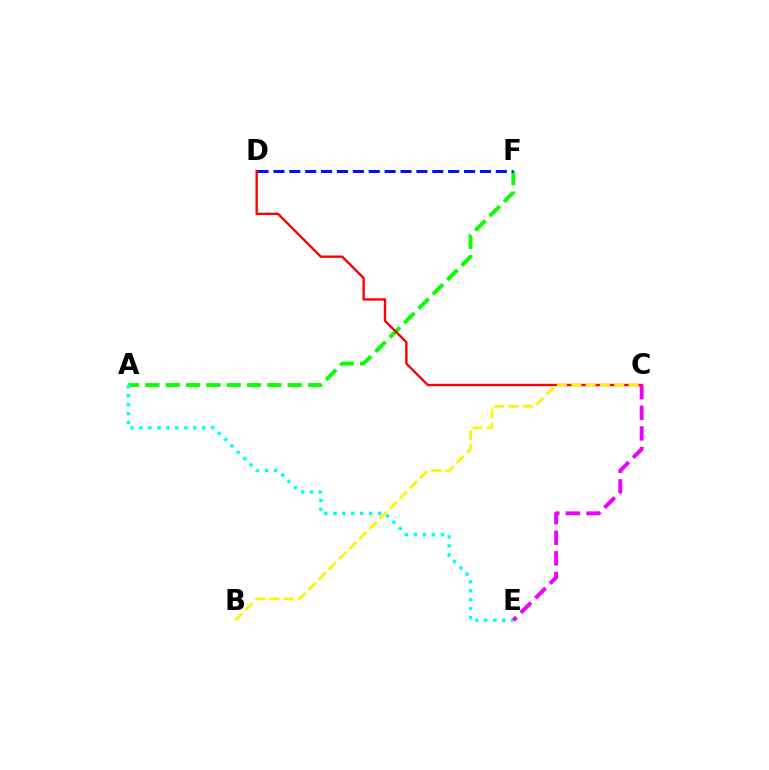{('A', 'F'): [{'color': '#08ff00', 'line_style': 'dashed', 'thickness': 2.76}], ('C', 'D'): [{'color': '#ff0000', 'line_style': 'solid', 'thickness': 1.7}], ('B', 'C'): [{'color': '#fcf500', 'line_style': 'dashed', 'thickness': 1.95}], ('A', 'E'): [{'color': '#00fff6', 'line_style': 'dotted', 'thickness': 2.43}], ('D', 'F'): [{'color': '#0010ff', 'line_style': 'dashed', 'thickness': 2.16}], ('C', 'E'): [{'color': '#ee00ff', 'line_style': 'dashed', 'thickness': 2.8}]}